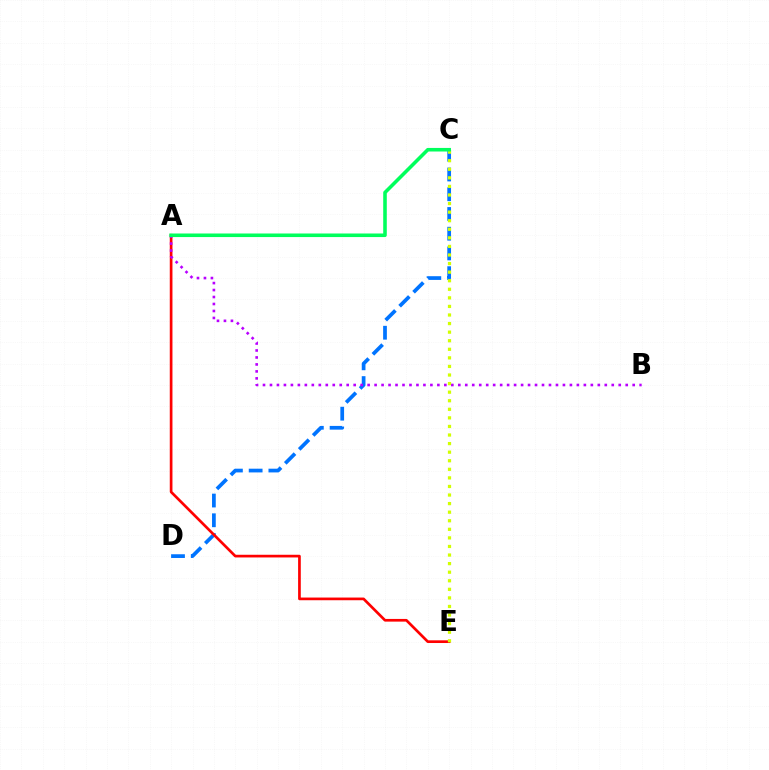{('C', 'D'): [{'color': '#0074ff', 'line_style': 'dashed', 'thickness': 2.68}], ('A', 'E'): [{'color': '#ff0000', 'line_style': 'solid', 'thickness': 1.93}], ('A', 'B'): [{'color': '#b900ff', 'line_style': 'dotted', 'thickness': 1.9}], ('C', 'E'): [{'color': '#d1ff00', 'line_style': 'dotted', 'thickness': 2.33}], ('A', 'C'): [{'color': '#00ff5c', 'line_style': 'solid', 'thickness': 2.57}]}